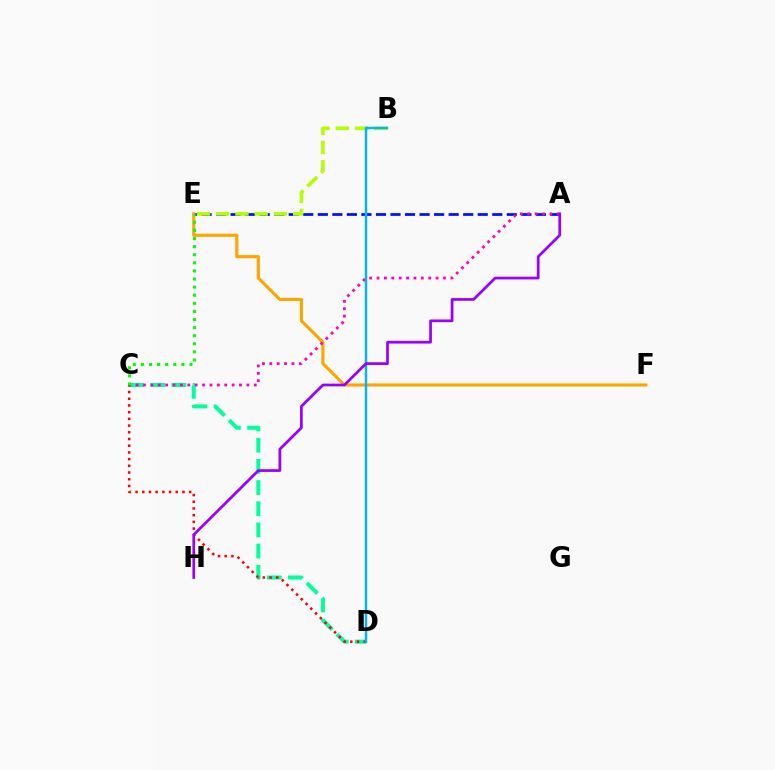{('A', 'E'): [{'color': '#0010ff', 'line_style': 'dashed', 'thickness': 1.97}], ('E', 'F'): [{'color': '#ffa500', 'line_style': 'solid', 'thickness': 2.26}], ('C', 'D'): [{'color': '#00ff9d', 'line_style': 'dashed', 'thickness': 2.88}, {'color': '#ff0000', 'line_style': 'dotted', 'thickness': 1.82}], ('B', 'E'): [{'color': '#b3ff00', 'line_style': 'dashed', 'thickness': 2.62}], ('A', 'C'): [{'color': '#ff00bd', 'line_style': 'dotted', 'thickness': 2.01}], ('C', 'E'): [{'color': '#08ff00', 'line_style': 'dotted', 'thickness': 2.2}], ('B', 'D'): [{'color': '#00b5ff', 'line_style': 'solid', 'thickness': 1.76}], ('A', 'H'): [{'color': '#9b00ff', 'line_style': 'solid', 'thickness': 1.96}]}